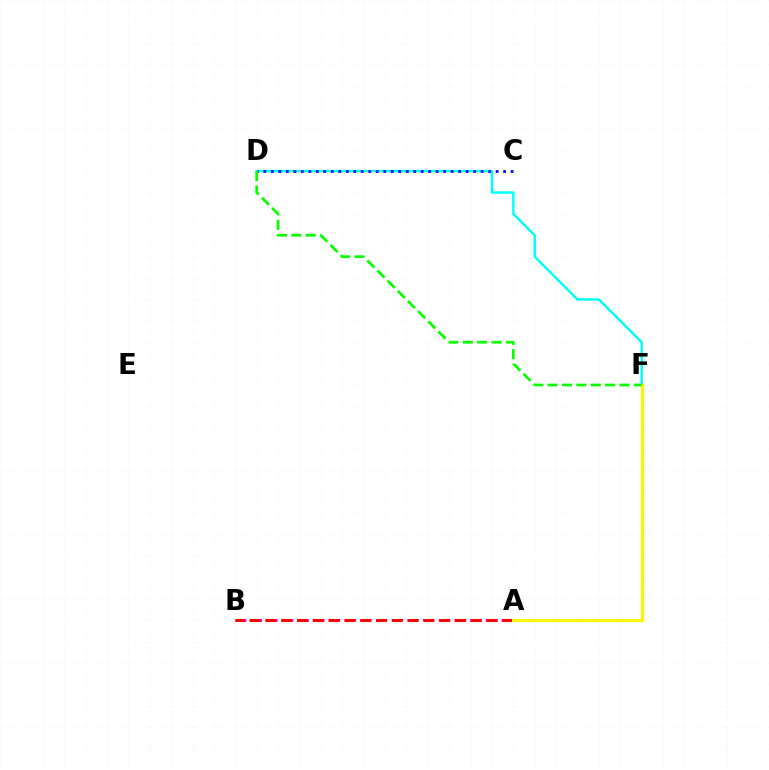{('D', 'F'): [{'color': '#00fff6', 'line_style': 'solid', 'thickness': 1.75}, {'color': '#08ff00', 'line_style': 'dashed', 'thickness': 1.95}], ('C', 'D'): [{'color': '#0010ff', 'line_style': 'dotted', 'thickness': 2.04}], ('A', 'B'): [{'color': '#ee00ff', 'line_style': 'dotted', 'thickness': 2.13}, {'color': '#ff0000', 'line_style': 'dashed', 'thickness': 2.15}], ('A', 'F'): [{'color': '#fcf500', 'line_style': 'solid', 'thickness': 2.23}]}